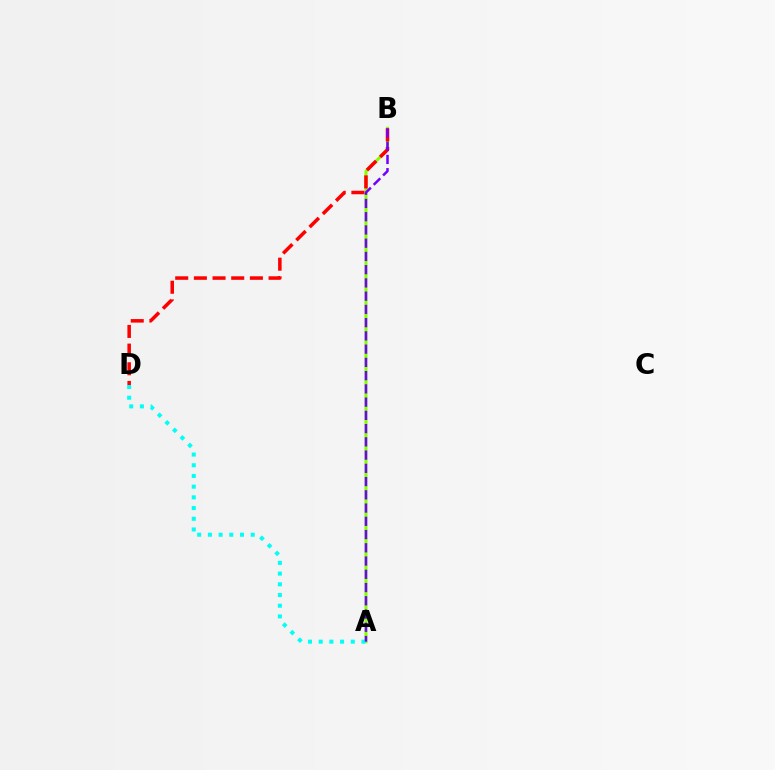{('A', 'B'): [{'color': '#84ff00', 'line_style': 'solid', 'thickness': 2.16}, {'color': '#7200ff', 'line_style': 'dashed', 'thickness': 1.8}], ('A', 'D'): [{'color': '#00fff6', 'line_style': 'dotted', 'thickness': 2.91}], ('B', 'D'): [{'color': '#ff0000', 'line_style': 'dashed', 'thickness': 2.54}]}